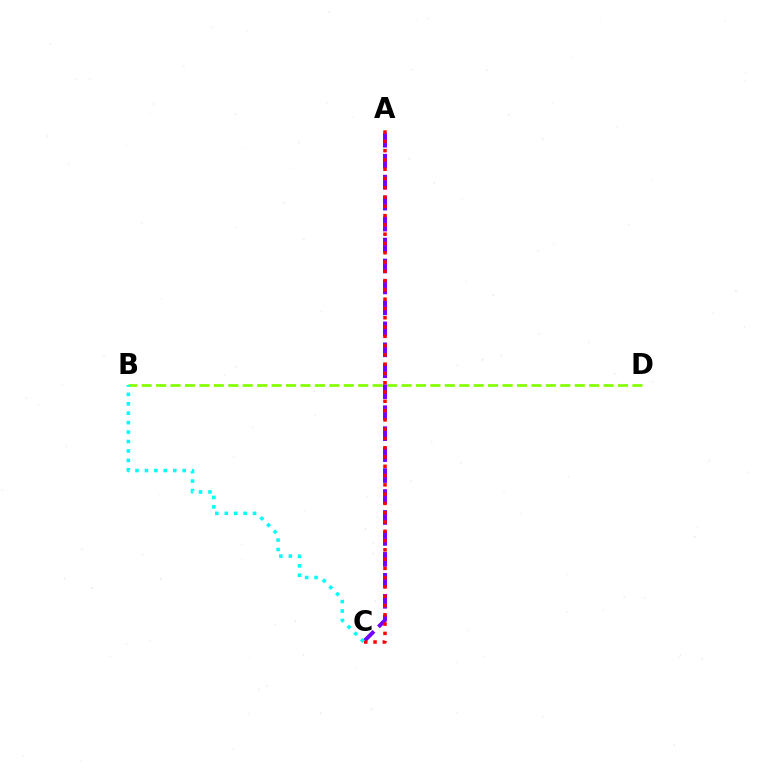{('A', 'C'): [{'color': '#7200ff', 'line_style': 'dashed', 'thickness': 2.85}, {'color': '#ff0000', 'line_style': 'dotted', 'thickness': 2.52}], ('B', 'D'): [{'color': '#84ff00', 'line_style': 'dashed', 'thickness': 1.96}], ('B', 'C'): [{'color': '#00fff6', 'line_style': 'dotted', 'thickness': 2.56}]}